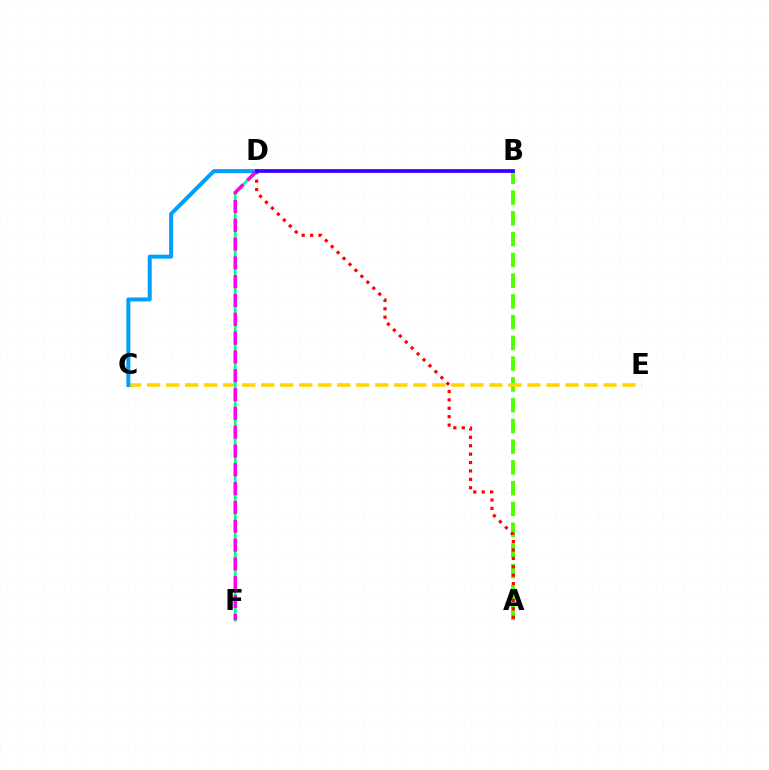{('A', 'B'): [{'color': '#4fff00', 'line_style': 'dashed', 'thickness': 2.82}], ('A', 'D'): [{'color': '#ff0000', 'line_style': 'dotted', 'thickness': 2.28}], ('C', 'E'): [{'color': '#ffd500', 'line_style': 'dashed', 'thickness': 2.58}], ('C', 'D'): [{'color': '#009eff', 'line_style': 'solid', 'thickness': 2.86}], ('D', 'F'): [{'color': '#00ff86', 'line_style': 'solid', 'thickness': 1.9}, {'color': '#ff00ed', 'line_style': 'dashed', 'thickness': 2.56}], ('B', 'D'): [{'color': '#3700ff', 'line_style': 'solid', 'thickness': 2.69}]}